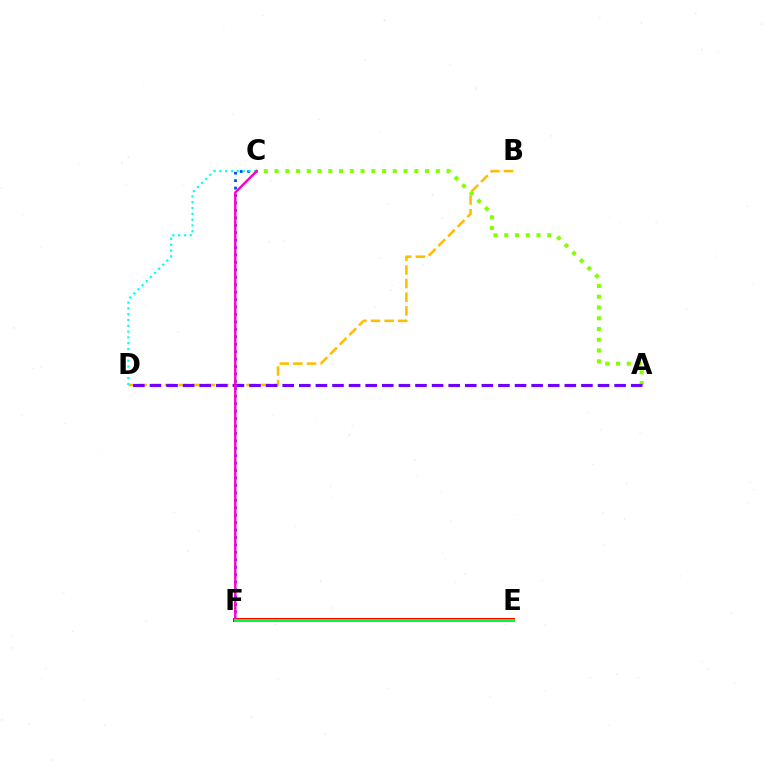{('B', 'D'): [{'color': '#ffbd00', 'line_style': 'dashed', 'thickness': 1.85}], ('A', 'C'): [{'color': '#84ff00', 'line_style': 'dotted', 'thickness': 2.92}], ('C', 'F'): [{'color': '#004bff', 'line_style': 'dotted', 'thickness': 2.02}, {'color': '#ff00cf', 'line_style': 'solid', 'thickness': 1.76}], ('C', 'D'): [{'color': '#00fff6', 'line_style': 'dotted', 'thickness': 1.58}], ('E', 'F'): [{'color': '#ff0000', 'line_style': 'solid', 'thickness': 2.89}, {'color': '#00ff39', 'line_style': 'solid', 'thickness': 2.08}], ('A', 'D'): [{'color': '#7200ff', 'line_style': 'dashed', 'thickness': 2.25}]}